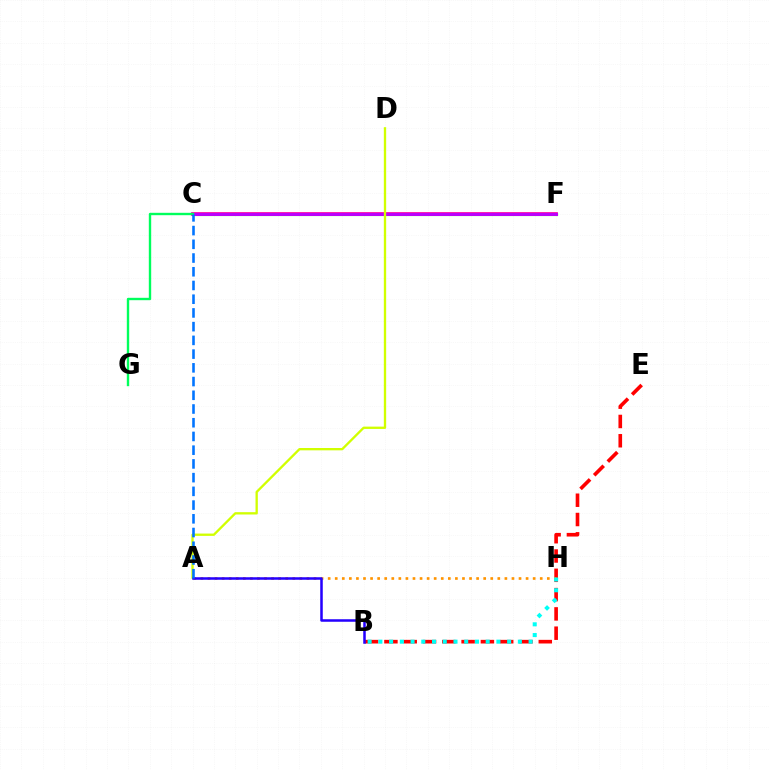{('B', 'E'): [{'color': '#ff0000', 'line_style': 'dashed', 'thickness': 2.62}], ('A', 'H'): [{'color': '#ff9400', 'line_style': 'dotted', 'thickness': 1.92}], ('C', 'F'): [{'color': '#3dff00', 'line_style': 'solid', 'thickness': 2.28}, {'color': '#ff00ac', 'line_style': 'solid', 'thickness': 2.7}, {'color': '#b900ff', 'line_style': 'solid', 'thickness': 2.09}], ('A', 'D'): [{'color': '#d1ff00', 'line_style': 'solid', 'thickness': 1.67}], ('C', 'G'): [{'color': '#00ff5c', 'line_style': 'solid', 'thickness': 1.71}], ('B', 'H'): [{'color': '#00fff6', 'line_style': 'dotted', 'thickness': 2.92}], ('A', 'B'): [{'color': '#2500ff', 'line_style': 'solid', 'thickness': 1.82}], ('A', 'C'): [{'color': '#0074ff', 'line_style': 'dashed', 'thickness': 1.86}]}